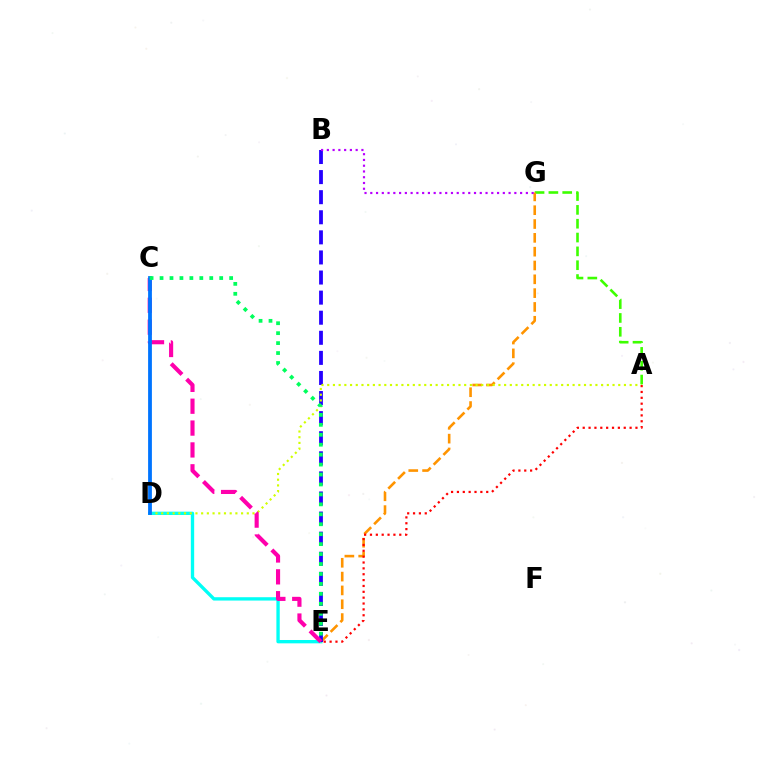{('D', 'E'): [{'color': '#00fff6', 'line_style': 'solid', 'thickness': 2.4}], ('A', 'G'): [{'color': '#3dff00', 'line_style': 'dashed', 'thickness': 1.88}], ('E', 'G'): [{'color': '#ff9400', 'line_style': 'dashed', 'thickness': 1.88}], ('B', 'E'): [{'color': '#2500ff', 'line_style': 'dashed', 'thickness': 2.73}], ('B', 'G'): [{'color': '#b900ff', 'line_style': 'dotted', 'thickness': 1.57}], ('A', 'D'): [{'color': '#d1ff00', 'line_style': 'dotted', 'thickness': 1.55}], ('C', 'E'): [{'color': '#ff00ac', 'line_style': 'dashed', 'thickness': 2.97}, {'color': '#00ff5c', 'line_style': 'dotted', 'thickness': 2.7}], ('C', 'D'): [{'color': '#0074ff', 'line_style': 'solid', 'thickness': 2.73}], ('A', 'E'): [{'color': '#ff0000', 'line_style': 'dotted', 'thickness': 1.59}]}